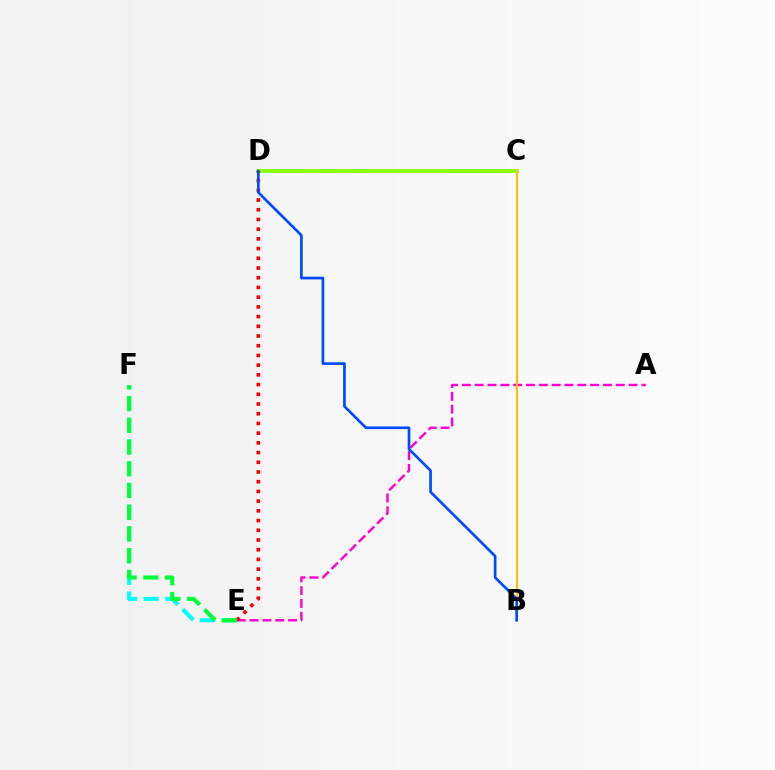{('C', 'D'): [{'color': '#7200ff', 'line_style': 'dotted', 'thickness': 1.56}, {'color': '#84ff00', 'line_style': 'solid', 'thickness': 2.72}], ('E', 'F'): [{'color': '#00fff6', 'line_style': 'dashed', 'thickness': 2.95}, {'color': '#00ff39', 'line_style': 'dashed', 'thickness': 2.95}], ('A', 'E'): [{'color': '#ff00cf', 'line_style': 'dashed', 'thickness': 1.74}], ('D', 'E'): [{'color': '#ff0000', 'line_style': 'dotted', 'thickness': 2.64}], ('B', 'C'): [{'color': '#ffbd00', 'line_style': 'solid', 'thickness': 1.53}], ('B', 'D'): [{'color': '#004bff', 'line_style': 'solid', 'thickness': 1.93}]}